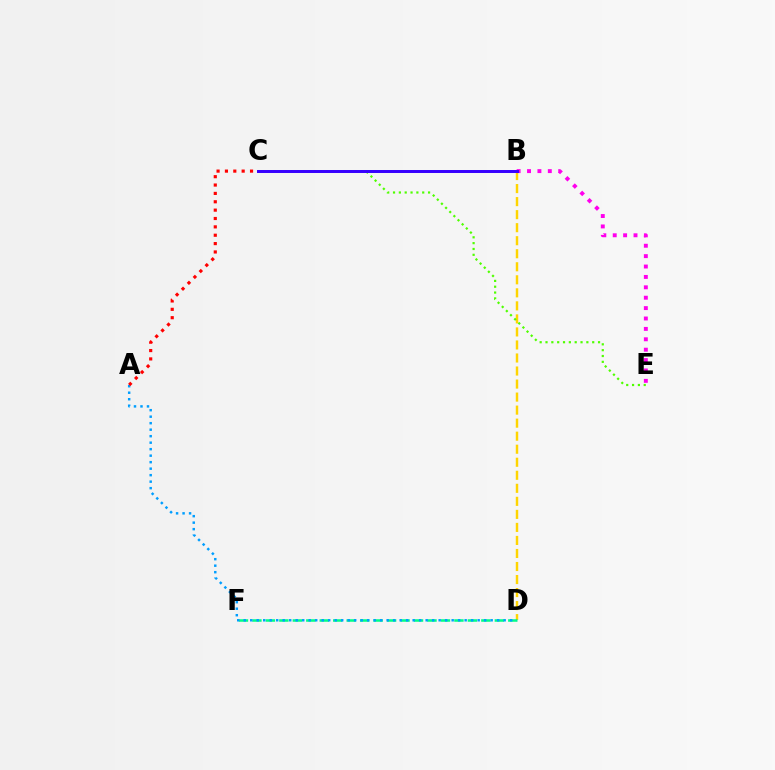{('B', 'D'): [{'color': '#ffd500', 'line_style': 'dashed', 'thickness': 1.77}], ('D', 'F'): [{'color': '#00ff86', 'line_style': 'dashed', 'thickness': 1.83}], ('A', 'D'): [{'color': '#009eff', 'line_style': 'dotted', 'thickness': 1.77}], ('A', 'C'): [{'color': '#ff0000', 'line_style': 'dotted', 'thickness': 2.27}], ('B', 'E'): [{'color': '#ff00ed', 'line_style': 'dotted', 'thickness': 2.82}], ('C', 'E'): [{'color': '#4fff00', 'line_style': 'dotted', 'thickness': 1.59}], ('B', 'C'): [{'color': '#3700ff', 'line_style': 'solid', 'thickness': 2.14}]}